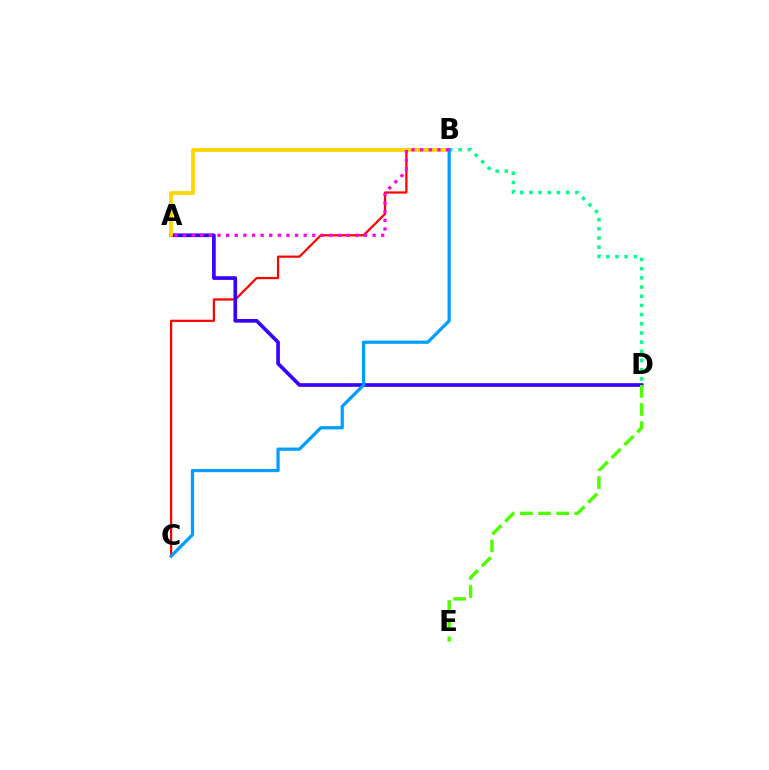{('B', 'C'): [{'color': '#ff0000', 'line_style': 'solid', 'thickness': 1.6}, {'color': '#009eff', 'line_style': 'solid', 'thickness': 2.33}], ('A', 'D'): [{'color': '#3700ff', 'line_style': 'solid', 'thickness': 2.64}], ('A', 'B'): [{'color': '#ffd500', 'line_style': 'solid', 'thickness': 2.71}, {'color': '#ff00ed', 'line_style': 'dotted', 'thickness': 2.34}], ('B', 'D'): [{'color': '#00ff86', 'line_style': 'dotted', 'thickness': 2.49}], ('D', 'E'): [{'color': '#4fff00', 'line_style': 'dashed', 'thickness': 2.47}]}